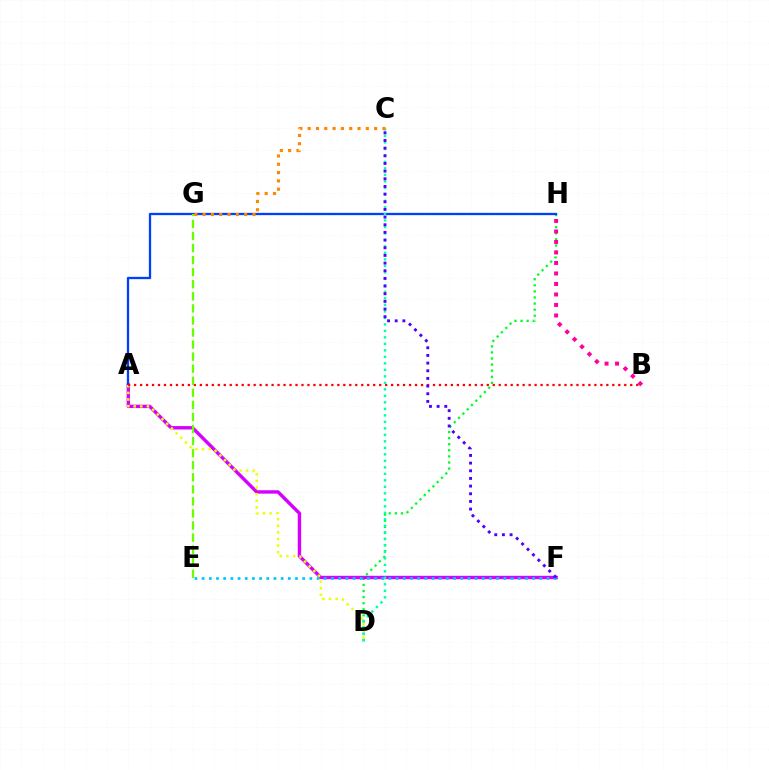{('D', 'H'): [{'color': '#00ff27', 'line_style': 'dotted', 'thickness': 1.65}], ('A', 'F'): [{'color': '#d600ff', 'line_style': 'solid', 'thickness': 2.45}], ('B', 'H'): [{'color': '#ff00a0', 'line_style': 'dotted', 'thickness': 2.85}], ('E', 'F'): [{'color': '#00c7ff', 'line_style': 'dotted', 'thickness': 1.95}], ('A', 'H'): [{'color': '#003fff', 'line_style': 'solid', 'thickness': 1.65}], ('A', 'D'): [{'color': '#eeff00', 'line_style': 'dotted', 'thickness': 1.8}], ('A', 'B'): [{'color': '#ff0000', 'line_style': 'dotted', 'thickness': 1.62}], ('C', 'D'): [{'color': '#00ffaf', 'line_style': 'dotted', 'thickness': 1.77}], ('C', 'F'): [{'color': '#4f00ff', 'line_style': 'dotted', 'thickness': 2.08}], ('C', 'G'): [{'color': '#ff8800', 'line_style': 'dotted', 'thickness': 2.26}], ('E', 'G'): [{'color': '#66ff00', 'line_style': 'dashed', 'thickness': 1.64}]}